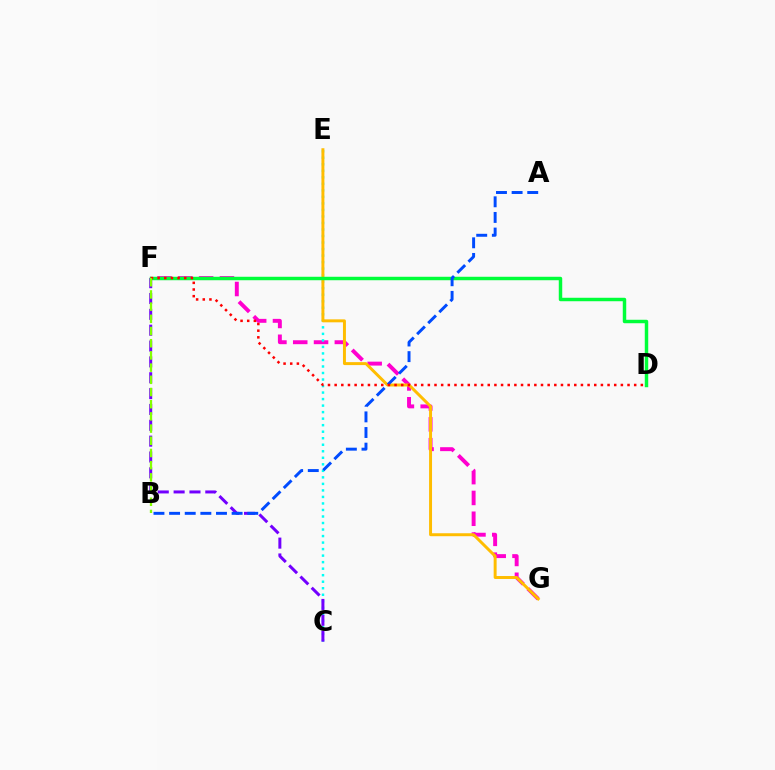{('F', 'G'): [{'color': '#ff00cf', 'line_style': 'dashed', 'thickness': 2.83}], ('C', 'E'): [{'color': '#00fff6', 'line_style': 'dotted', 'thickness': 1.77}], ('C', 'F'): [{'color': '#7200ff', 'line_style': 'dashed', 'thickness': 2.15}], ('E', 'G'): [{'color': '#ffbd00', 'line_style': 'solid', 'thickness': 2.13}], ('D', 'F'): [{'color': '#00ff39', 'line_style': 'solid', 'thickness': 2.49}, {'color': '#ff0000', 'line_style': 'dotted', 'thickness': 1.81}], ('A', 'B'): [{'color': '#004bff', 'line_style': 'dashed', 'thickness': 2.12}], ('B', 'F'): [{'color': '#84ff00', 'line_style': 'dashed', 'thickness': 1.66}]}